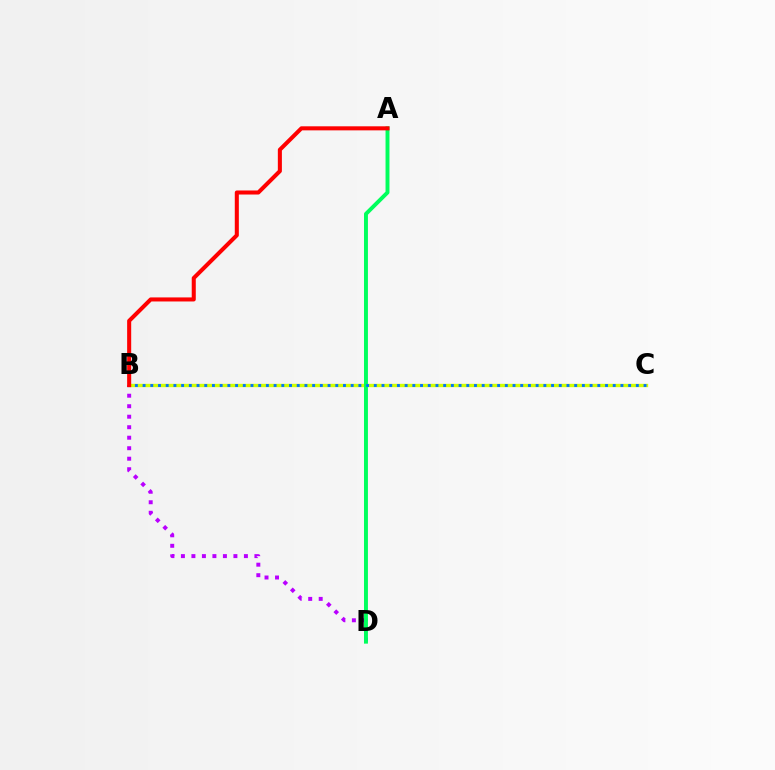{('B', 'D'): [{'color': '#b900ff', 'line_style': 'dotted', 'thickness': 2.85}], ('B', 'C'): [{'color': '#d1ff00', 'line_style': 'solid', 'thickness': 2.42}, {'color': '#0074ff', 'line_style': 'dotted', 'thickness': 2.09}], ('A', 'D'): [{'color': '#00ff5c', 'line_style': 'solid', 'thickness': 2.82}], ('A', 'B'): [{'color': '#ff0000', 'line_style': 'solid', 'thickness': 2.92}]}